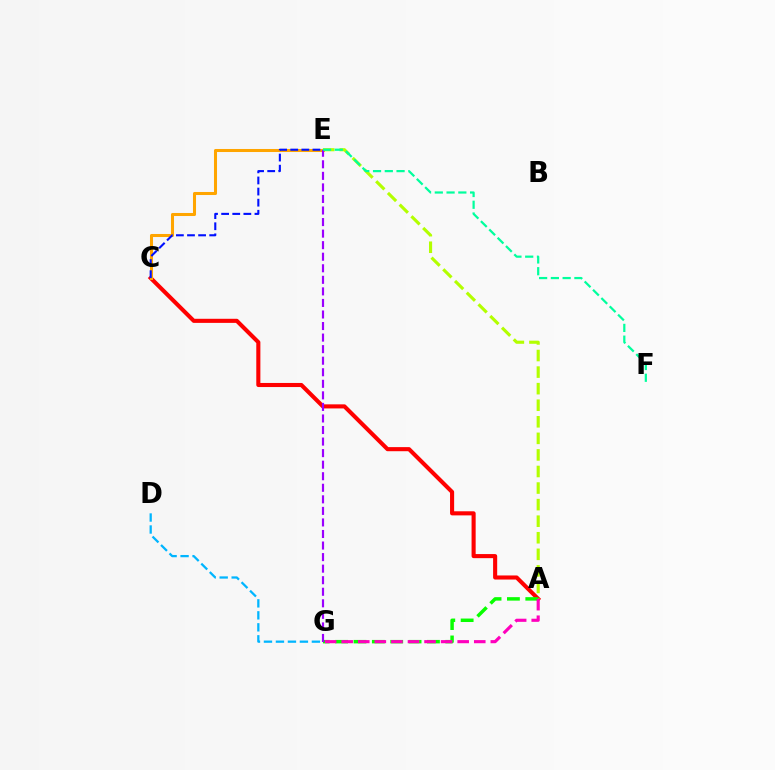{('A', 'C'): [{'color': '#ff0000', 'line_style': 'solid', 'thickness': 2.94}], ('C', 'E'): [{'color': '#ffa500', 'line_style': 'solid', 'thickness': 2.19}, {'color': '#0010ff', 'line_style': 'dashed', 'thickness': 1.51}], ('D', 'G'): [{'color': '#00b5ff', 'line_style': 'dashed', 'thickness': 1.63}], ('A', 'E'): [{'color': '#b3ff00', 'line_style': 'dashed', 'thickness': 2.25}], ('A', 'G'): [{'color': '#08ff00', 'line_style': 'dashed', 'thickness': 2.49}, {'color': '#ff00bd', 'line_style': 'dashed', 'thickness': 2.25}], ('E', 'G'): [{'color': '#9b00ff', 'line_style': 'dashed', 'thickness': 1.57}], ('E', 'F'): [{'color': '#00ff9d', 'line_style': 'dashed', 'thickness': 1.6}]}